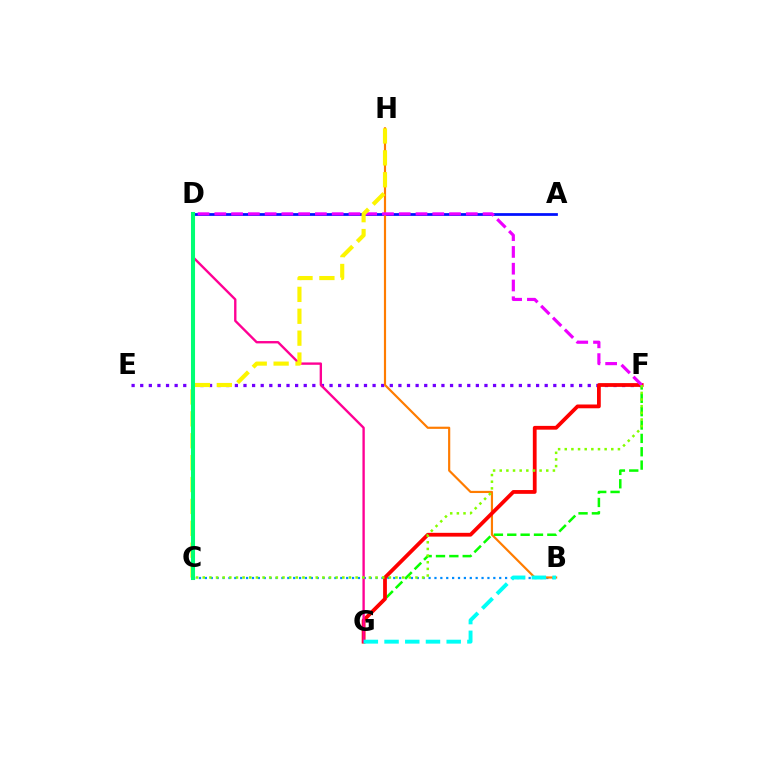{('B', 'C'): [{'color': '#008cff', 'line_style': 'dotted', 'thickness': 1.6}], ('A', 'D'): [{'color': '#0010ff', 'line_style': 'solid', 'thickness': 1.98}], ('F', 'G'): [{'color': '#08ff00', 'line_style': 'dashed', 'thickness': 1.81}, {'color': '#ff0000', 'line_style': 'solid', 'thickness': 2.72}], ('E', 'F'): [{'color': '#7200ff', 'line_style': 'dotted', 'thickness': 2.34}], ('B', 'H'): [{'color': '#ff7c00', 'line_style': 'solid', 'thickness': 1.56}], ('D', 'G'): [{'color': '#ff0094', 'line_style': 'solid', 'thickness': 1.7}], ('D', 'F'): [{'color': '#ee00ff', 'line_style': 'dashed', 'thickness': 2.28}], ('C', 'H'): [{'color': '#fcf500', 'line_style': 'dashed', 'thickness': 2.97}], ('C', 'D'): [{'color': '#00ff74', 'line_style': 'solid', 'thickness': 2.92}], ('B', 'G'): [{'color': '#00fff6', 'line_style': 'dashed', 'thickness': 2.81}], ('C', 'F'): [{'color': '#84ff00', 'line_style': 'dotted', 'thickness': 1.81}]}